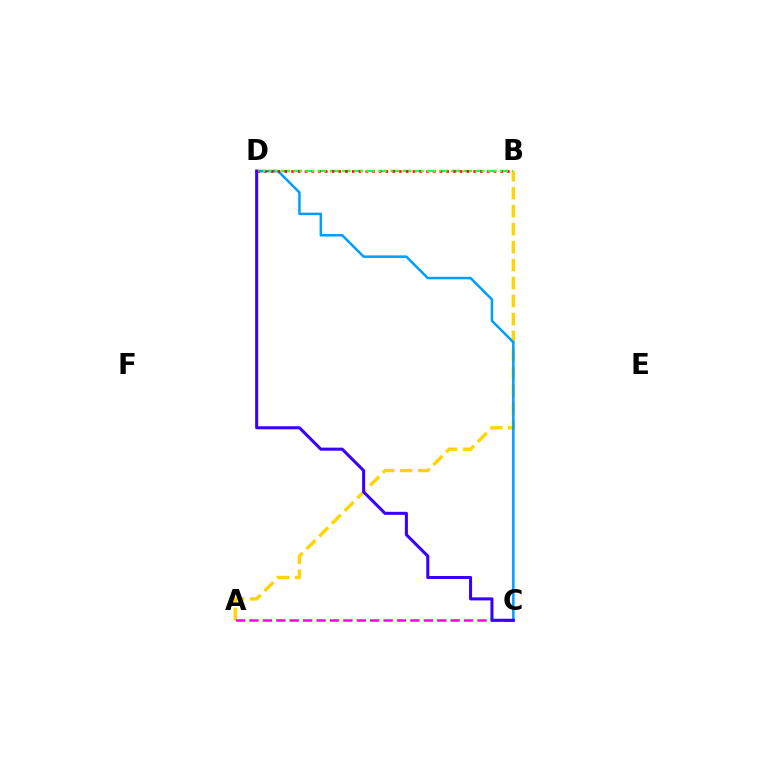{('B', 'D'): [{'color': '#00ff86', 'line_style': 'dashed', 'thickness': 1.65}, {'color': '#ff0000', 'line_style': 'dotted', 'thickness': 1.83}, {'color': '#4fff00', 'line_style': 'dotted', 'thickness': 1.65}], ('A', 'B'): [{'color': '#ffd500', 'line_style': 'dashed', 'thickness': 2.44}], ('A', 'C'): [{'color': '#ff00ed', 'line_style': 'dashed', 'thickness': 1.82}], ('C', 'D'): [{'color': '#009eff', 'line_style': 'solid', 'thickness': 1.81}, {'color': '#3700ff', 'line_style': 'solid', 'thickness': 2.19}]}